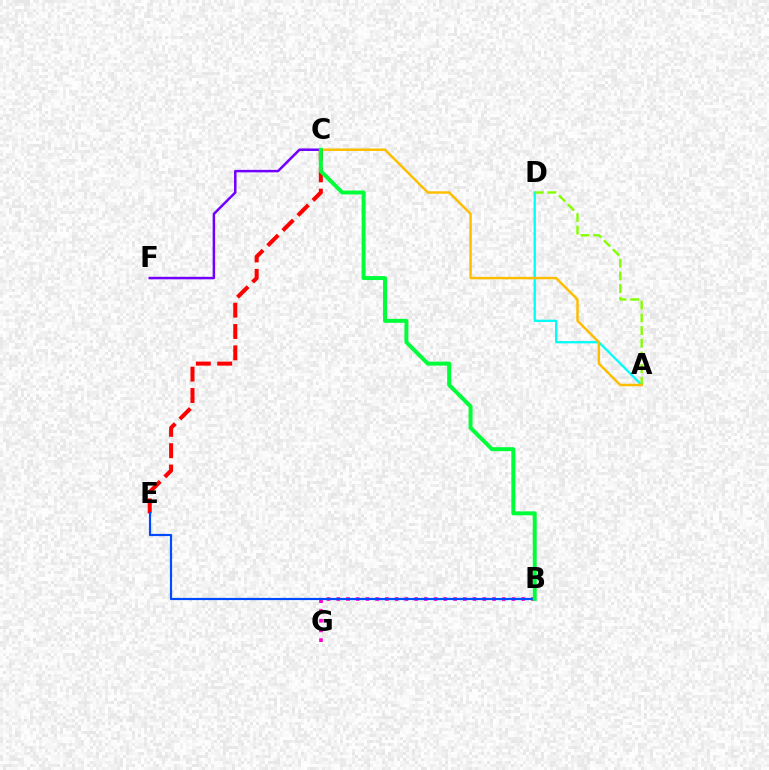{('A', 'D'): [{'color': '#00fff6', 'line_style': 'solid', 'thickness': 1.65}, {'color': '#84ff00', 'line_style': 'dashed', 'thickness': 1.72}], ('B', 'G'): [{'color': '#ff00cf', 'line_style': 'dotted', 'thickness': 2.65}], ('C', 'F'): [{'color': '#7200ff', 'line_style': 'solid', 'thickness': 1.8}], ('A', 'C'): [{'color': '#ffbd00', 'line_style': 'solid', 'thickness': 1.76}], ('C', 'E'): [{'color': '#ff0000', 'line_style': 'dashed', 'thickness': 2.9}], ('B', 'E'): [{'color': '#004bff', 'line_style': 'solid', 'thickness': 1.58}], ('B', 'C'): [{'color': '#00ff39', 'line_style': 'solid', 'thickness': 2.85}]}